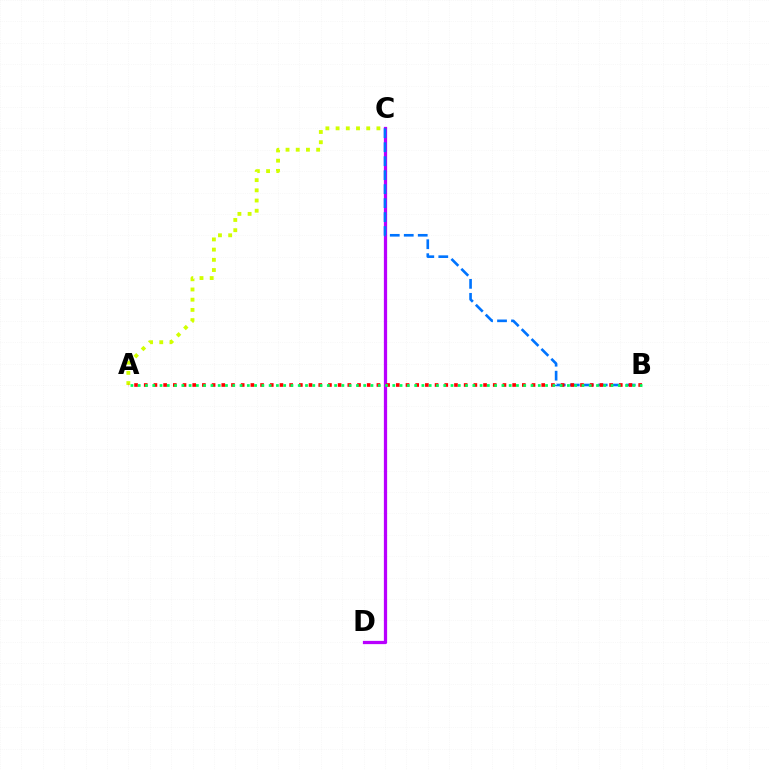{('C', 'D'): [{'color': '#b900ff', 'line_style': 'solid', 'thickness': 2.34}], ('A', 'C'): [{'color': '#d1ff00', 'line_style': 'dotted', 'thickness': 2.77}], ('B', 'C'): [{'color': '#0074ff', 'line_style': 'dashed', 'thickness': 1.9}], ('A', 'B'): [{'color': '#ff0000', 'line_style': 'dotted', 'thickness': 2.63}, {'color': '#00ff5c', 'line_style': 'dotted', 'thickness': 1.98}]}